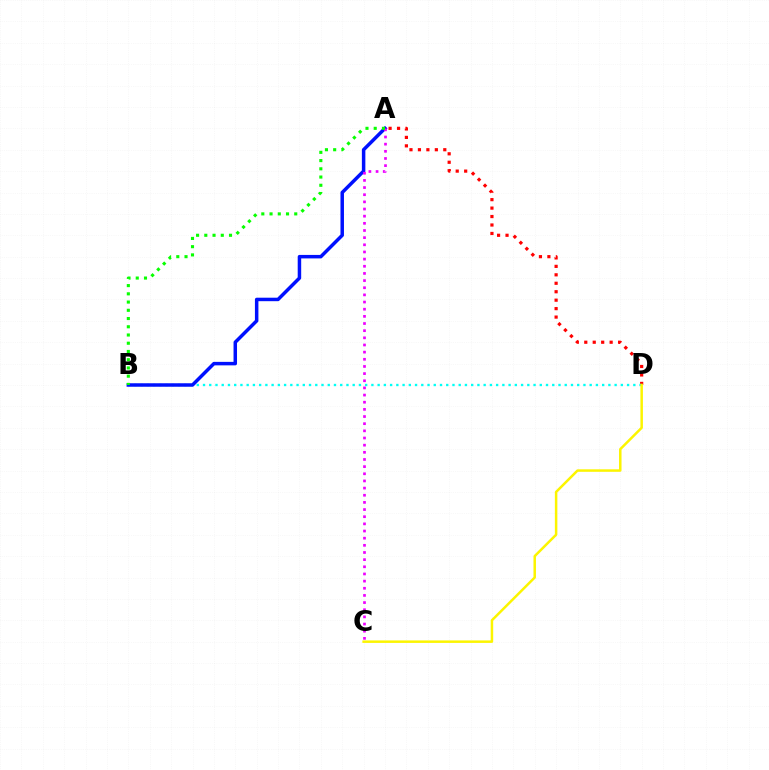{('A', 'D'): [{'color': '#ff0000', 'line_style': 'dotted', 'thickness': 2.3}], ('B', 'D'): [{'color': '#00fff6', 'line_style': 'dotted', 'thickness': 1.69}], ('A', 'B'): [{'color': '#0010ff', 'line_style': 'solid', 'thickness': 2.51}, {'color': '#08ff00', 'line_style': 'dotted', 'thickness': 2.24}], ('A', 'C'): [{'color': '#ee00ff', 'line_style': 'dotted', 'thickness': 1.94}], ('C', 'D'): [{'color': '#fcf500', 'line_style': 'solid', 'thickness': 1.8}]}